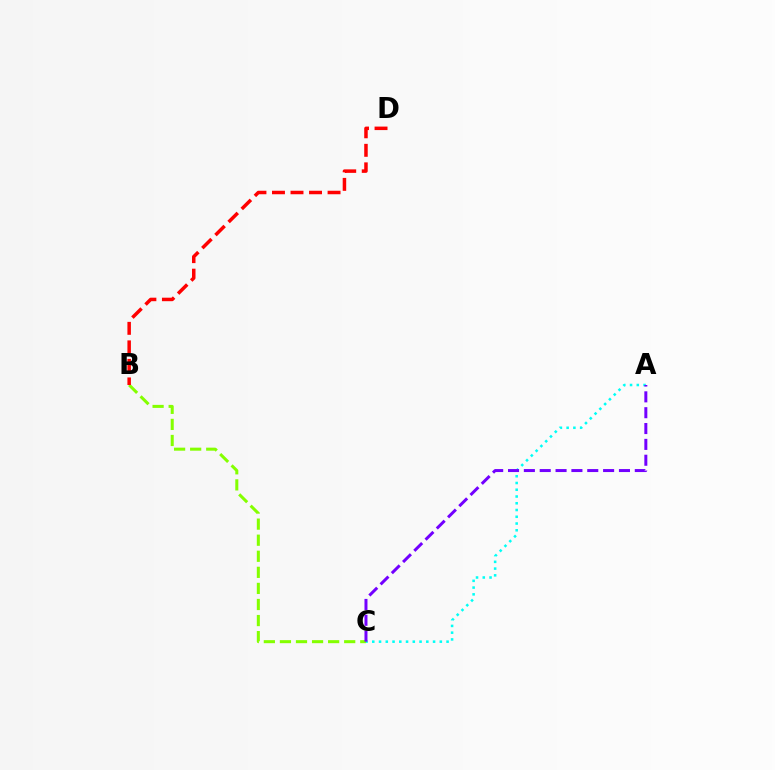{('B', 'C'): [{'color': '#84ff00', 'line_style': 'dashed', 'thickness': 2.18}], ('B', 'D'): [{'color': '#ff0000', 'line_style': 'dashed', 'thickness': 2.52}], ('A', 'C'): [{'color': '#00fff6', 'line_style': 'dotted', 'thickness': 1.84}, {'color': '#7200ff', 'line_style': 'dashed', 'thickness': 2.15}]}